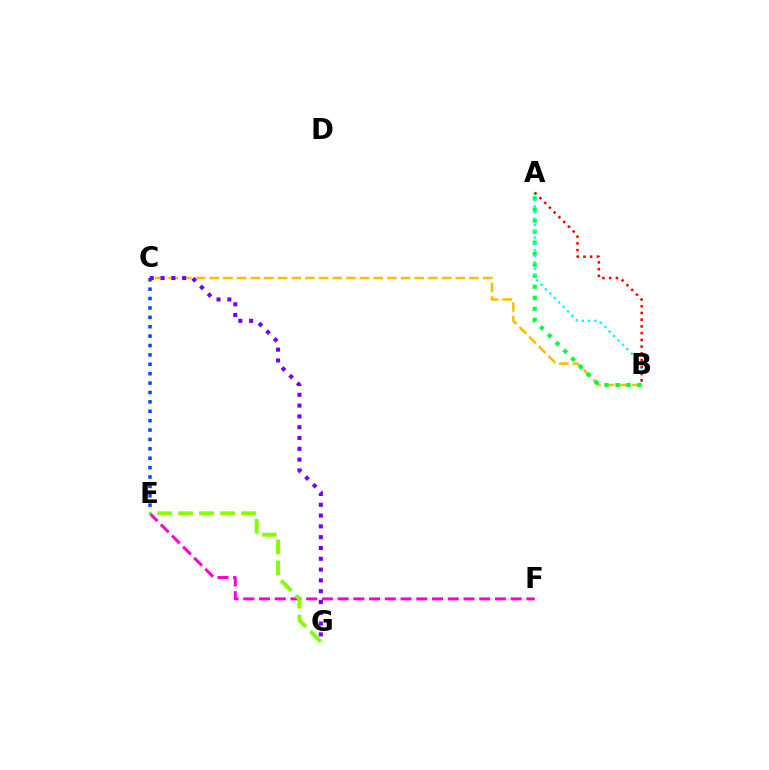{('E', 'F'): [{'color': '#ff00cf', 'line_style': 'dashed', 'thickness': 2.14}], ('B', 'C'): [{'color': '#ffbd00', 'line_style': 'dashed', 'thickness': 1.86}], ('A', 'B'): [{'color': '#00ff39', 'line_style': 'dotted', 'thickness': 3.0}, {'color': '#00fff6', 'line_style': 'dotted', 'thickness': 1.7}, {'color': '#ff0000', 'line_style': 'dotted', 'thickness': 1.83}], ('E', 'G'): [{'color': '#84ff00', 'line_style': 'dashed', 'thickness': 2.86}], ('C', 'E'): [{'color': '#004bff', 'line_style': 'dotted', 'thickness': 2.55}], ('C', 'G'): [{'color': '#7200ff', 'line_style': 'dotted', 'thickness': 2.93}]}